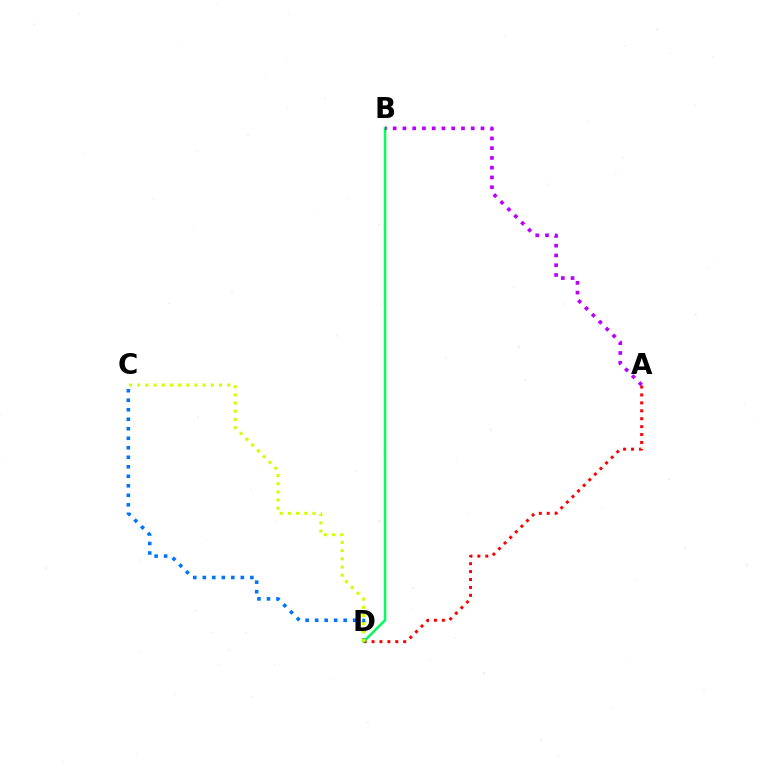{('A', 'D'): [{'color': '#ff0000', 'line_style': 'dotted', 'thickness': 2.15}], ('C', 'D'): [{'color': '#0074ff', 'line_style': 'dotted', 'thickness': 2.58}, {'color': '#d1ff00', 'line_style': 'dotted', 'thickness': 2.23}], ('B', 'D'): [{'color': '#00ff5c', 'line_style': 'solid', 'thickness': 1.82}], ('A', 'B'): [{'color': '#b900ff', 'line_style': 'dotted', 'thickness': 2.65}]}